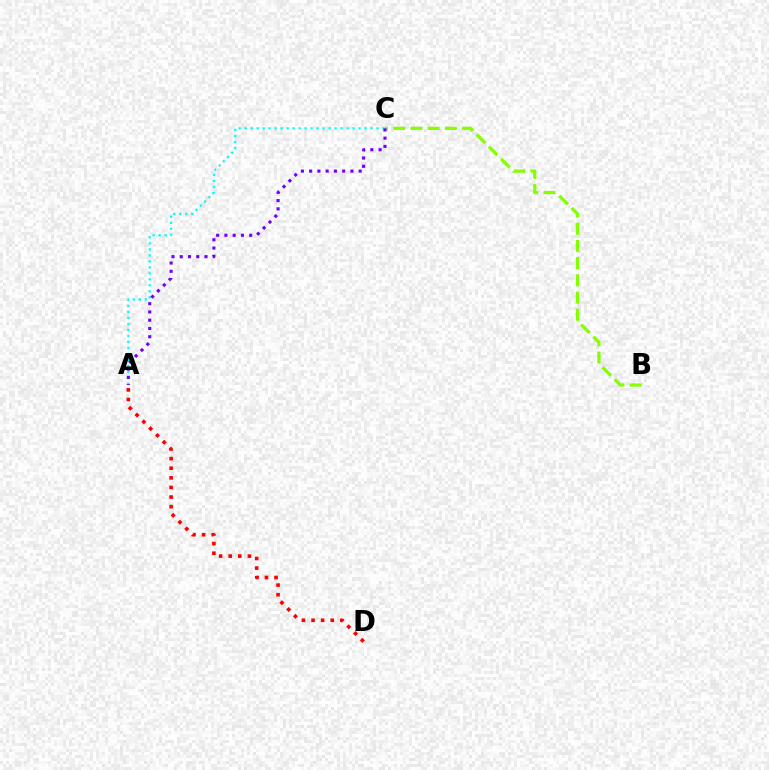{('B', 'C'): [{'color': '#84ff00', 'line_style': 'dashed', 'thickness': 2.34}], ('A', 'C'): [{'color': '#00fff6', 'line_style': 'dotted', 'thickness': 1.63}, {'color': '#7200ff', 'line_style': 'dotted', 'thickness': 2.24}], ('A', 'D'): [{'color': '#ff0000', 'line_style': 'dotted', 'thickness': 2.61}]}